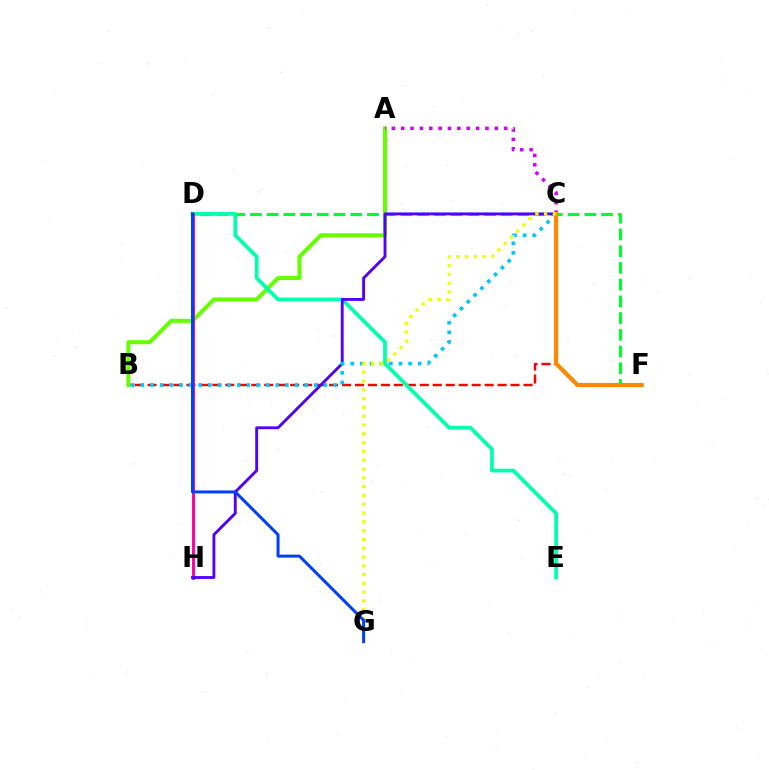{('B', 'C'): [{'color': '#ff0000', 'line_style': 'dashed', 'thickness': 1.76}, {'color': '#00c7ff', 'line_style': 'dotted', 'thickness': 2.62}], ('A', 'B'): [{'color': '#66ff00', 'line_style': 'solid', 'thickness': 2.89}], ('D', 'F'): [{'color': '#00ff27', 'line_style': 'dashed', 'thickness': 2.27}], ('D', 'E'): [{'color': '#00ffaf', 'line_style': 'solid', 'thickness': 2.7}], ('D', 'H'): [{'color': '#ff00a0', 'line_style': 'solid', 'thickness': 2.1}], ('C', 'H'): [{'color': '#4f00ff', 'line_style': 'solid', 'thickness': 2.06}], ('A', 'C'): [{'color': '#d600ff', 'line_style': 'dotted', 'thickness': 2.54}], ('C', 'F'): [{'color': '#ff8800', 'line_style': 'solid', 'thickness': 2.99}], ('C', 'G'): [{'color': '#eeff00', 'line_style': 'dotted', 'thickness': 2.39}], ('D', 'G'): [{'color': '#003fff', 'line_style': 'solid', 'thickness': 2.16}]}